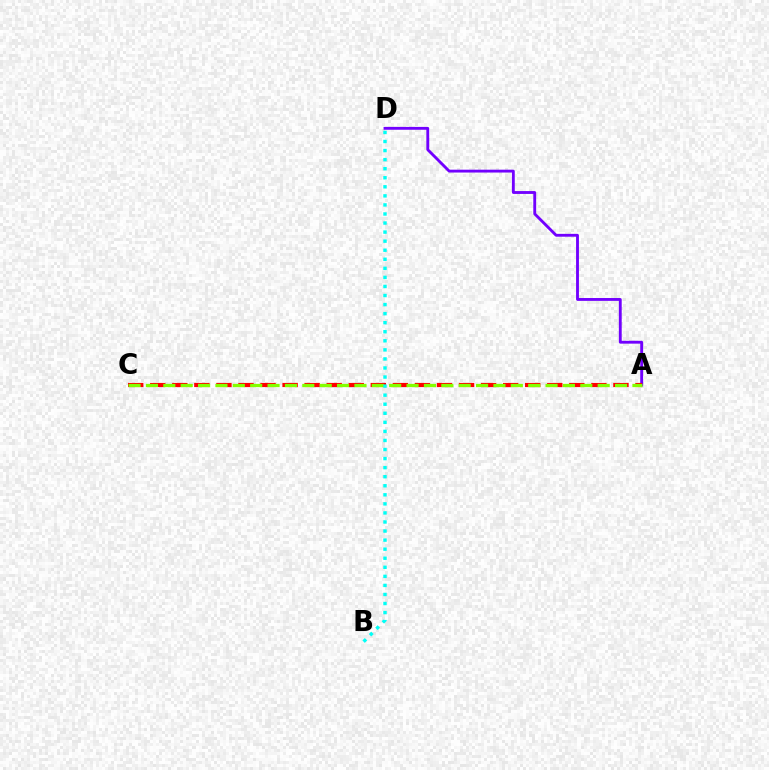{('A', 'D'): [{'color': '#7200ff', 'line_style': 'solid', 'thickness': 2.05}], ('A', 'C'): [{'color': '#ff0000', 'line_style': 'dashed', 'thickness': 3.0}, {'color': '#84ff00', 'line_style': 'dashed', 'thickness': 2.36}], ('B', 'D'): [{'color': '#00fff6', 'line_style': 'dotted', 'thickness': 2.46}]}